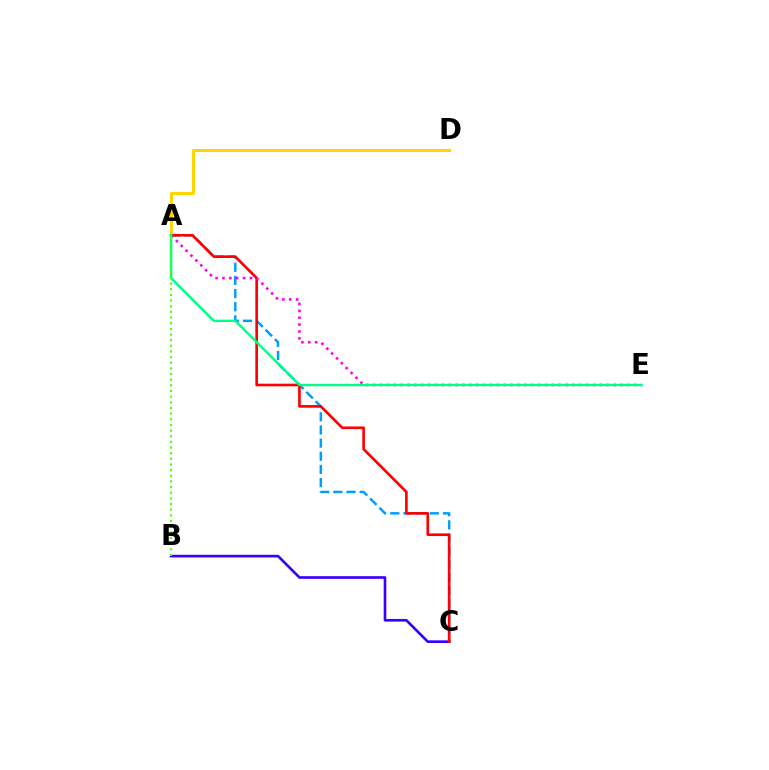{('A', 'D'): [{'color': '#ffd500', 'line_style': 'solid', 'thickness': 2.15}], ('A', 'C'): [{'color': '#009eff', 'line_style': 'dashed', 'thickness': 1.79}, {'color': '#ff0000', 'line_style': 'solid', 'thickness': 1.91}], ('B', 'C'): [{'color': '#3700ff', 'line_style': 'solid', 'thickness': 1.91}], ('A', 'E'): [{'color': '#ff00ed', 'line_style': 'dotted', 'thickness': 1.87}, {'color': '#00ff86', 'line_style': 'solid', 'thickness': 1.73}], ('A', 'B'): [{'color': '#4fff00', 'line_style': 'dotted', 'thickness': 1.54}]}